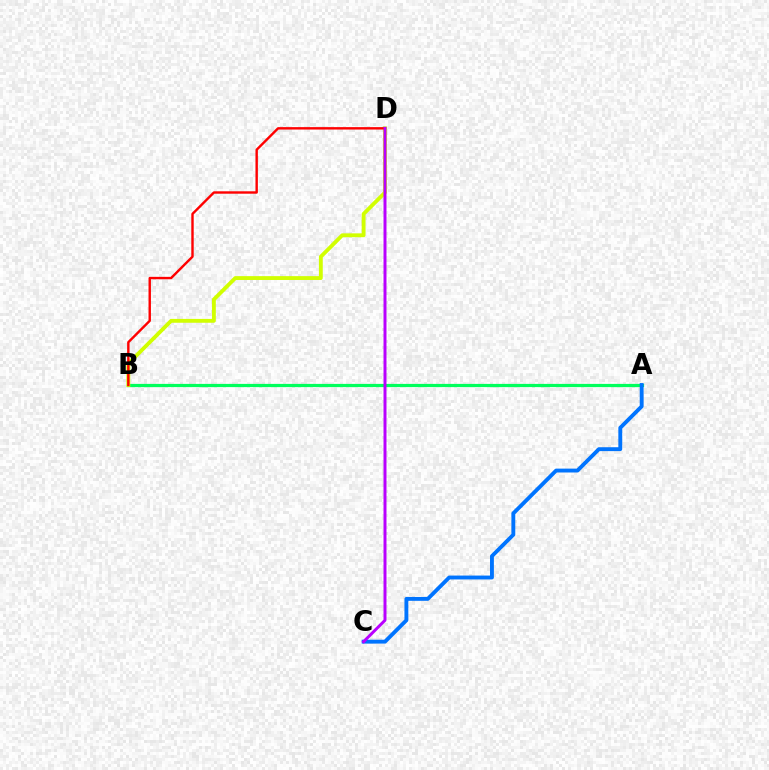{('A', 'B'): [{'color': '#00ff5c', 'line_style': 'solid', 'thickness': 2.32}], ('B', 'D'): [{'color': '#d1ff00', 'line_style': 'solid', 'thickness': 2.77}, {'color': '#ff0000', 'line_style': 'solid', 'thickness': 1.73}], ('A', 'C'): [{'color': '#0074ff', 'line_style': 'solid', 'thickness': 2.79}], ('C', 'D'): [{'color': '#b900ff', 'line_style': 'solid', 'thickness': 2.14}]}